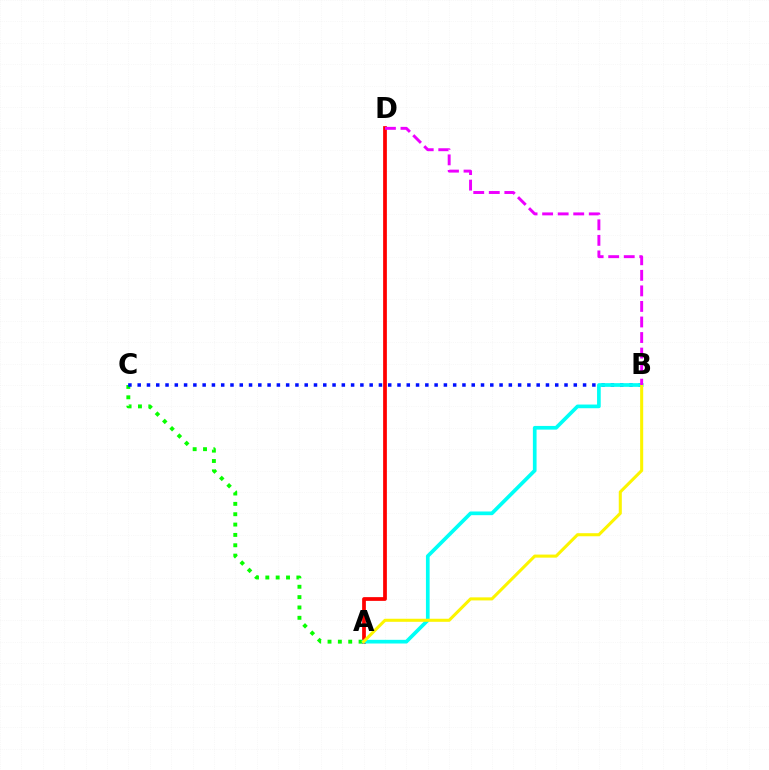{('A', 'C'): [{'color': '#08ff00', 'line_style': 'dotted', 'thickness': 2.81}], ('B', 'C'): [{'color': '#0010ff', 'line_style': 'dotted', 'thickness': 2.52}], ('A', 'D'): [{'color': '#ff0000', 'line_style': 'solid', 'thickness': 2.7}], ('A', 'B'): [{'color': '#00fff6', 'line_style': 'solid', 'thickness': 2.65}, {'color': '#fcf500', 'line_style': 'solid', 'thickness': 2.2}], ('B', 'D'): [{'color': '#ee00ff', 'line_style': 'dashed', 'thickness': 2.11}]}